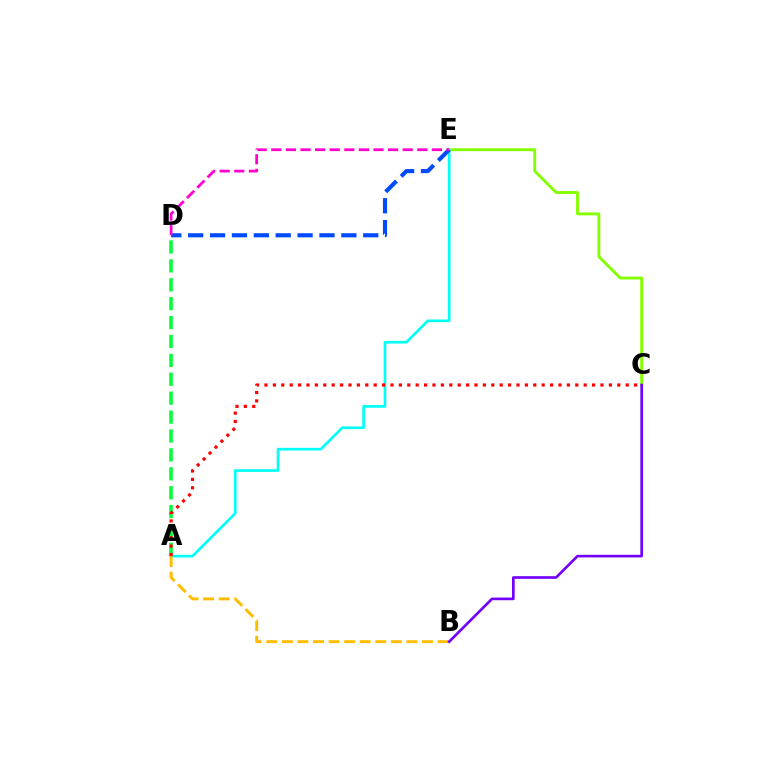{('C', 'E'): [{'color': '#84ff00', 'line_style': 'solid', 'thickness': 2.07}], ('A', 'D'): [{'color': '#00ff39', 'line_style': 'dashed', 'thickness': 2.57}], ('A', 'E'): [{'color': '#00fff6', 'line_style': 'solid', 'thickness': 1.92}], ('D', 'E'): [{'color': '#004bff', 'line_style': 'dashed', 'thickness': 2.97}, {'color': '#ff00cf', 'line_style': 'dashed', 'thickness': 1.98}], ('A', 'B'): [{'color': '#ffbd00', 'line_style': 'dashed', 'thickness': 2.12}], ('B', 'C'): [{'color': '#7200ff', 'line_style': 'solid', 'thickness': 1.92}], ('A', 'C'): [{'color': '#ff0000', 'line_style': 'dotted', 'thickness': 2.28}]}